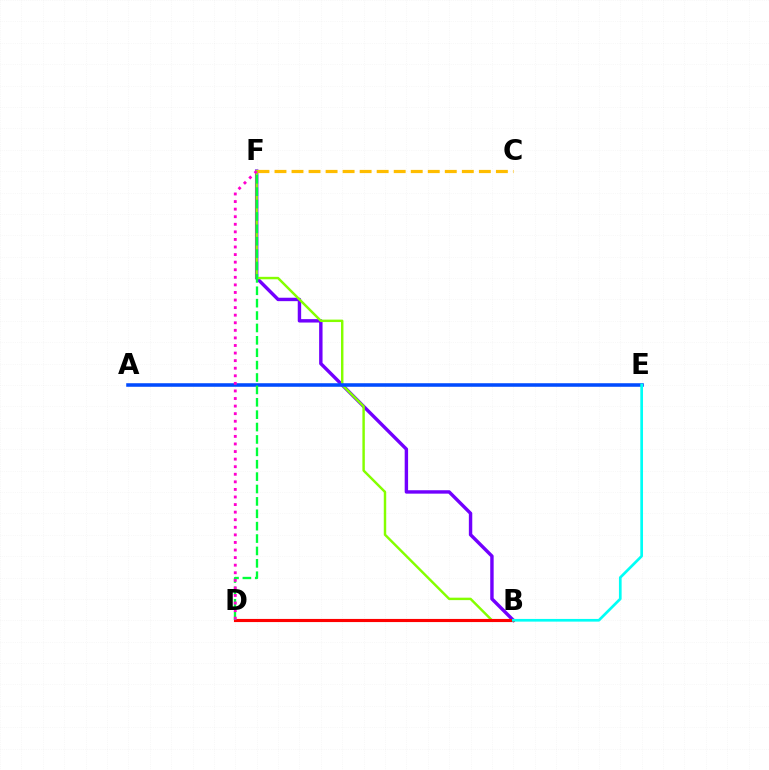{('B', 'F'): [{'color': '#7200ff', 'line_style': 'solid', 'thickness': 2.46}, {'color': '#84ff00', 'line_style': 'solid', 'thickness': 1.76}], ('A', 'E'): [{'color': '#004bff', 'line_style': 'solid', 'thickness': 2.56}], ('B', 'D'): [{'color': '#ff0000', 'line_style': 'solid', 'thickness': 2.25}], ('D', 'F'): [{'color': '#00ff39', 'line_style': 'dashed', 'thickness': 1.68}, {'color': '#ff00cf', 'line_style': 'dotted', 'thickness': 2.06}], ('C', 'F'): [{'color': '#ffbd00', 'line_style': 'dashed', 'thickness': 2.31}], ('B', 'E'): [{'color': '#00fff6', 'line_style': 'solid', 'thickness': 1.94}]}